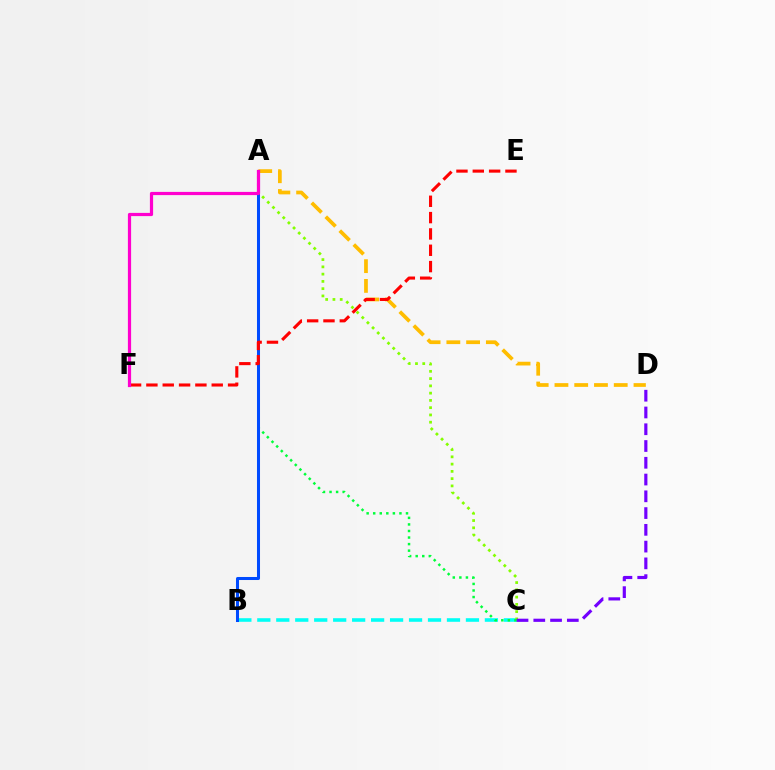{('A', 'D'): [{'color': '#ffbd00', 'line_style': 'dashed', 'thickness': 2.68}], ('B', 'C'): [{'color': '#00fff6', 'line_style': 'dashed', 'thickness': 2.58}], ('A', 'C'): [{'color': '#84ff00', 'line_style': 'dotted', 'thickness': 1.97}, {'color': '#00ff39', 'line_style': 'dotted', 'thickness': 1.78}], ('A', 'B'): [{'color': '#004bff', 'line_style': 'solid', 'thickness': 2.18}], ('E', 'F'): [{'color': '#ff0000', 'line_style': 'dashed', 'thickness': 2.22}], ('A', 'F'): [{'color': '#ff00cf', 'line_style': 'solid', 'thickness': 2.31}], ('C', 'D'): [{'color': '#7200ff', 'line_style': 'dashed', 'thickness': 2.28}]}